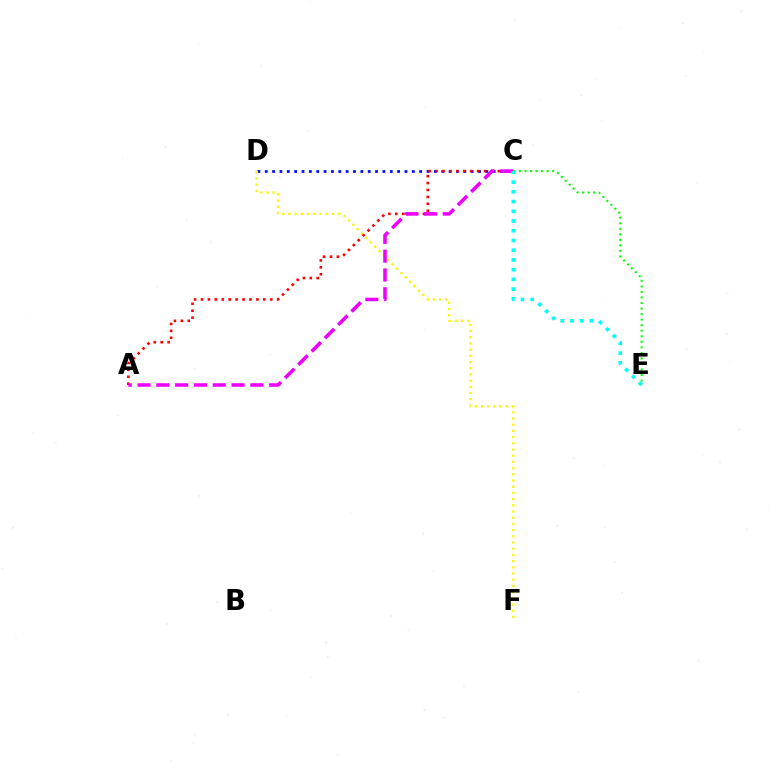{('C', 'D'): [{'color': '#0010ff', 'line_style': 'dotted', 'thickness': 2.0}], ('D', 'F'): [{'color': '#fcf500', 'line_style': 'dotted', 'thickness': 1.69}], ('A', 'C'): [{'color': '#ff0000', 'line_style': 'dotted', 'thickness': 1.88}, {'color': '#ee00ff', 'line_style': 'dashed', 'thickness': 2.55}], ('C', 'E'): [{'color': '#08ff00', 'line_style': 'dotted', 'thickness': 1.51}, {'color': '#00fff6', 'line_style': 'dotted', 'thickness': 2.64}]}